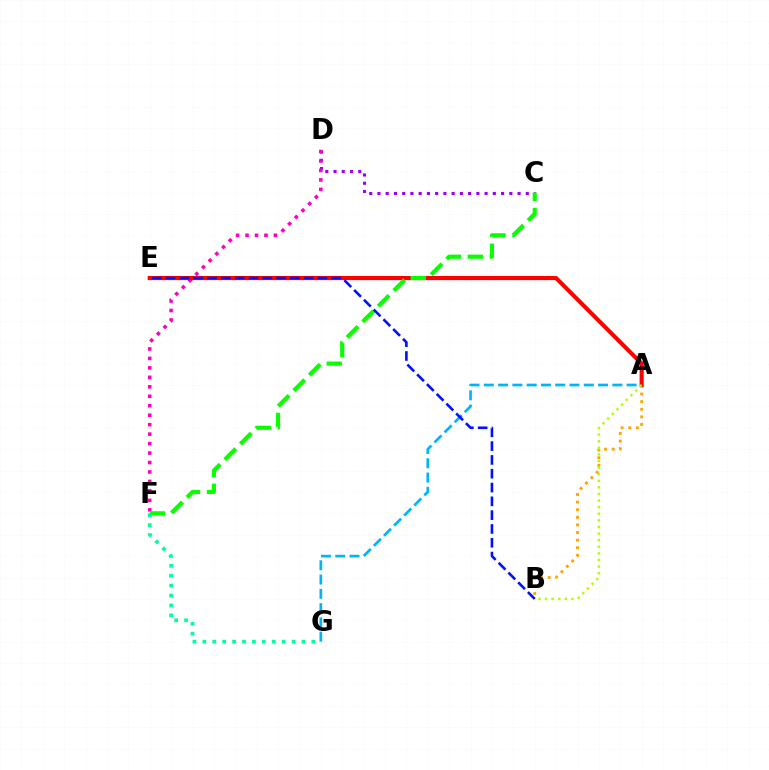{('A', 'B'): [{'color': '#ffa500', 'line_style': 'dotted', 'thickness': 2.07}, {'color': '#b3ff00', 'line_style': 'dotted', 'thickness': 1.79}], ('C', 'D'): [{'color': '#9b00ff', 'line_style': 'dotted', 'thickness': 2.24}], ('D', 'F'): [{'color': '#ff00bd', 'line_style': 'dotted', 'thickness': 2.57}], ('A', 'E'): [{'color': '#ff0000', 'line_style': 'solid', 'thickness': 2.97}], ('C', 'F'): [{'color': '#08ff00', 'line_style': 'dashed', 'thickness': 2.99}], ('F', 'G'): [{'color': '#00ff9d', 'line_style': 'dotted', 'thickness': 2.69}], ('A', 'G'): [{'color': '#00b5ff', 'line_style': 'dashed', 'thickness': 1.94}], ('B', 'E'): [{'color': '#0010ff', 'line_style': 'dashed', 'thickness': 1.88}]}